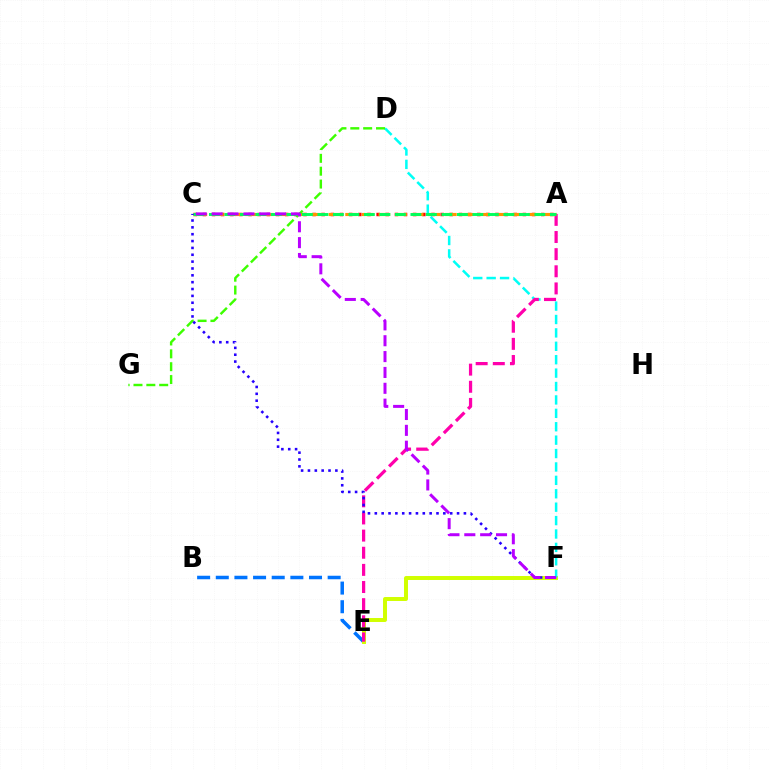{('A', 'C'): [{'color': '#ff0000', 'line_style': 'dotted', 'thickness': 2.48}, {'color': '#ff9400', 'line_style': 'dashed', 'thickness': 2.26}, {'color': '#00ff5c', 'line_style': 'dashed', 'thickness': 2.11}], ('B', 'E'): [{'color': '#0074ff', 'line_style': 'dashed', 'thickness': 2.53}], ('E', 'F'): [{'color': '#d1ff00', 'line_style': 'solid', 'thickness': 2.85}], ('D', 'F'): [{'color': '#00fff6', 'line_style': 'dashed', 'thickness': 1.82}], ('A', 'E'): [{'color': '#ff00ac', 'line_style': 'dashed', 'thickness': 2.33}], ('D', 'G'): [{'color': '#3dff00', 'line_style': 'dashed', 'thickness': 1.75}], ('C', 'F'): [{'color': '#2500ff', 'line_style': 'dotted', 'thickness': 1.86}, {'color': '#b900ff', 'line_style': 'dashed', 'thickness': 2.15}]}